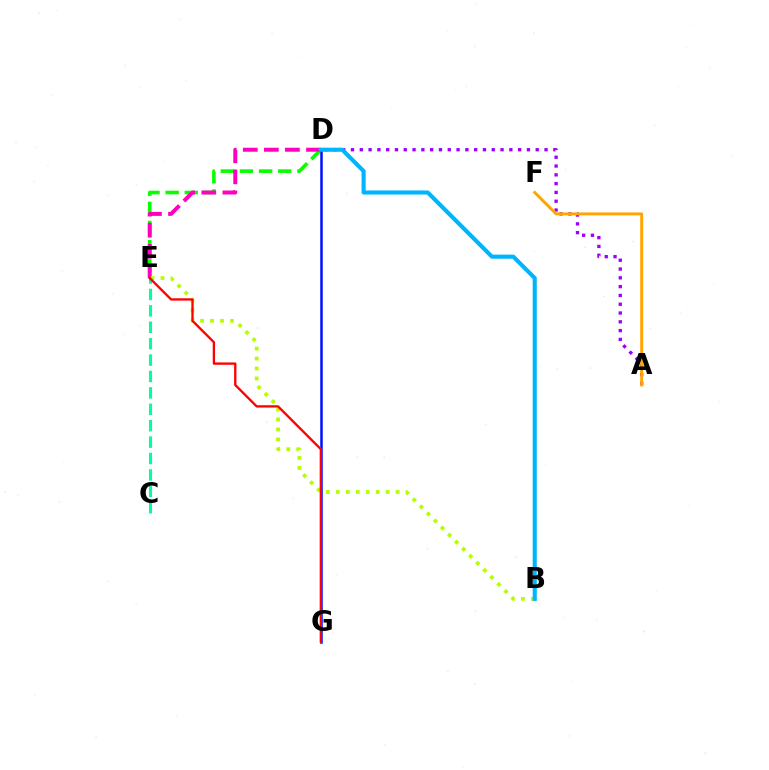{('D', 'E'): [{'color': '#08ff00', 'line_style': 'dashed', 'thickness': 2.6}, {'color': '#ff00bd', 'line_style': 'dashed', 'thickness': 2.86}], ('A', 'D'): [{'color': '#9b00ff', 'line_style': 'dotted', 'thickness': 2.39}], ('D', 'G'): [{'color': '#0010ff', 'line_style': 'solid', 'thickness': 1.81}], ('B', 'E'): [{'color': '#b3ff00', 'line_style': 'dotted', 'thickness': 2.71}], ('C', 'E'): [{'color': '#00ff9d', 'line_style': 'dashed', 'thickness': 2.23}], ('A', 'F'): [{'color': '#ffa500', 'line_style': 'solid', 'thickness': 2.1}], ('E', 'G'): [{'color': '#ff0000', 'line_style': 'solid', 'thickness': 1.67}], ('B', 'D'): [{'color': '#00b5ff', 'line_style': 'solid', 'thickness': 2.95}]}